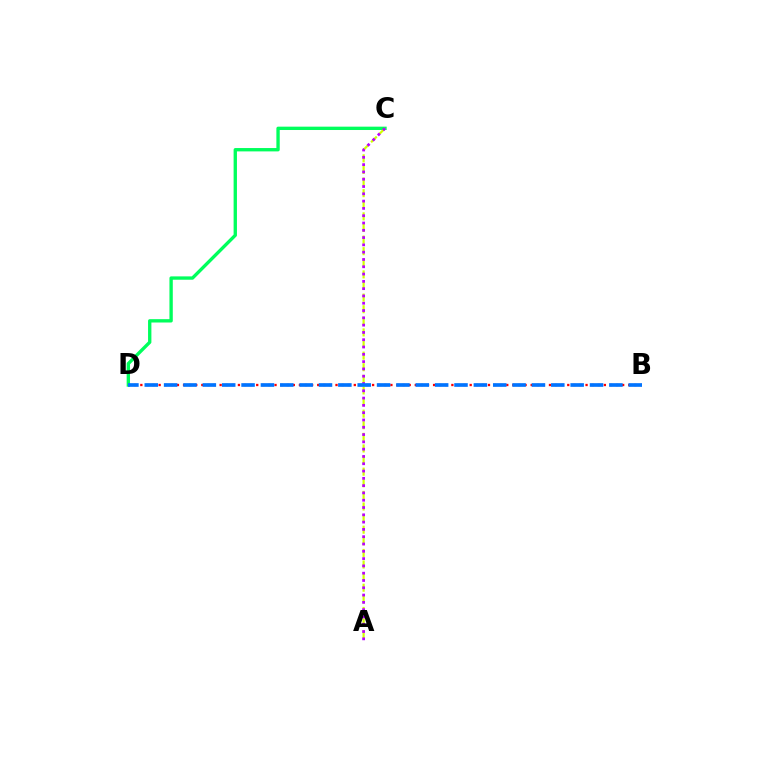{('C', 'D'): [{'color': '#00ff5c', 'line_style': 'solid', 'thickness': 2.41}], ('B', 'D'): [{'color': '#ff0000', 'line_style': 'dotted', 'thickness': 1.66}, {'color': '#0074ff', 'line_style': 'dashed', 'thickness': 2.63}], ('A', 'C'): [{'color': '#d1ff00', 'line_style': 'dashed', 'thickness': 1.58}, {'color': '#b900ff', 'line_style': 'dotted', 'thickness': 1.98}]}